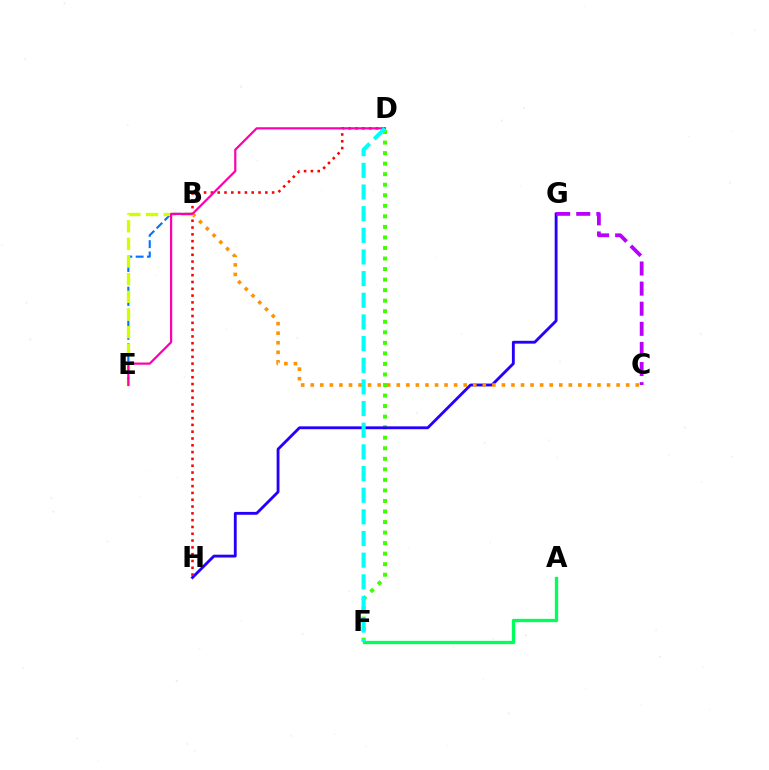{('D', 'F'): [{'color': '#3dff00', 'line_style': 'dotted', 'thickness': 2.86}, {'color': '#00fff6', 'line_style': 'dashed', 'thickness': 2.94}], ('G', 'H'): [{'color': '#2500ff', 'line_style': 'solid', 'thickness': 2.05}], ('B', 'E'): [{'color': '#0074ff', 'line_style': 'dashed', 'thickness': 1.54}, {'color': '#d1ff00', 'line_style': 'dashed', 'thickness': 2.4}], ('A', 'F'): [{'color': '#00ff5c', 'line_style': 'solid', 'thickness': 2.39}], ('D', 'H'): [{'color': '#ff0000', 'line_style': 'dotted', 'thickness': 1.85}], ('B', 'C'): [{'color': '#ff9400', 'line_style': 'dotted', 'thickness': 2.6}], ('C', 'G'): [{'color': '#b900ff', 'line_style': 'dashed', 'thickness': 2.73}], ('D', 'E'): [{'color': '#ff00ac', 'line_style': 'solid', 'thickness': 1.59}]}